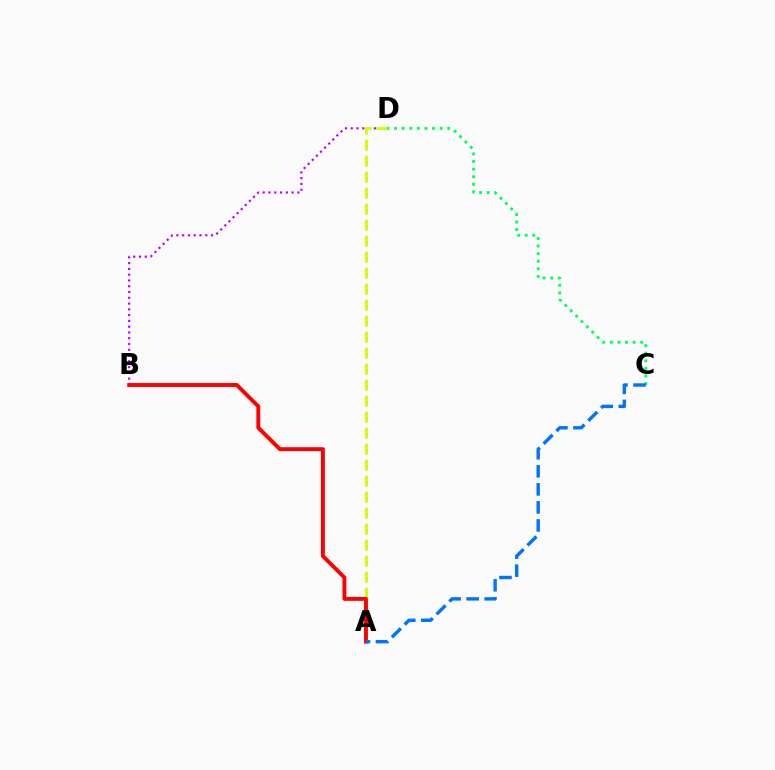{('B', 'D'): [{'color': '#b900ff', 'line_style': 'dotted', 'thickness': 1.57}], ('A', 'D'): [{'color': '#d1ff00', 'line_style': 'dashed', 'thickness': 2.17}], ('A', 'B'): [{'color': '#ff0000', 'line_style': 'solid', 'thickness': 2.82}], ('C', 'D'): [{'color': '#00ff5c', 'line_style': 'dotted', 'thickness': 2.06}], ('A', 'C'): [{'color': '#0074ff', 'line_style': 'dashed', 'thickness': 2.45}]}